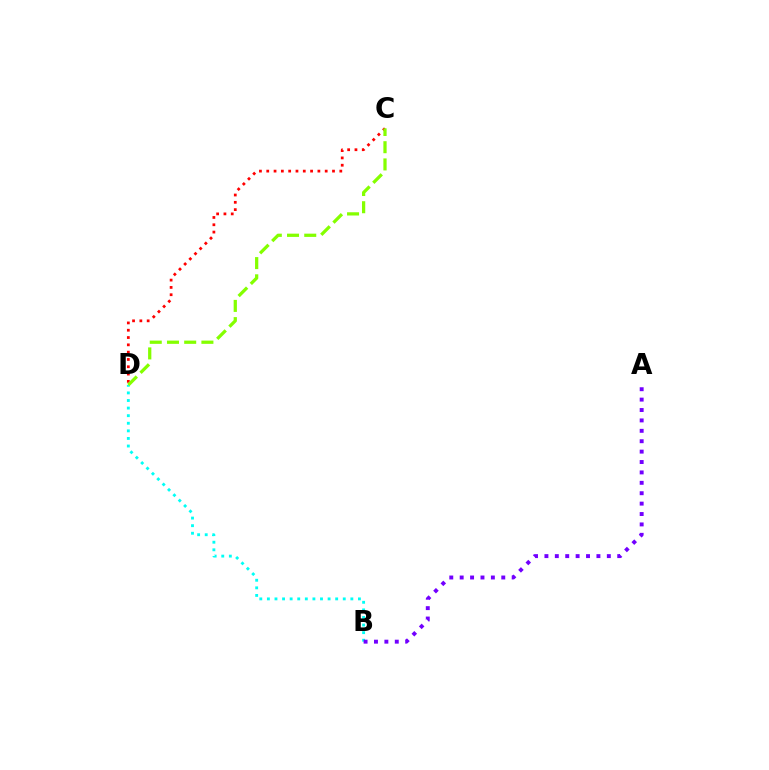{('C', 'D'): [{'color': '#ff0000', 'line_style': 'dotted', 'thickness': 1.99}, {'color': '#84ff00', 'line_style': 'dashed', 'thickness': 2.34}], ('B', 'D'): [{'color': '#00fff6', 'line_style': 'dotted', 'thickness': 2.06}], ('A', 'B'): [{'color': '#7200ff', 'line_style': 'dotted', 'thickness': 2.83}]}